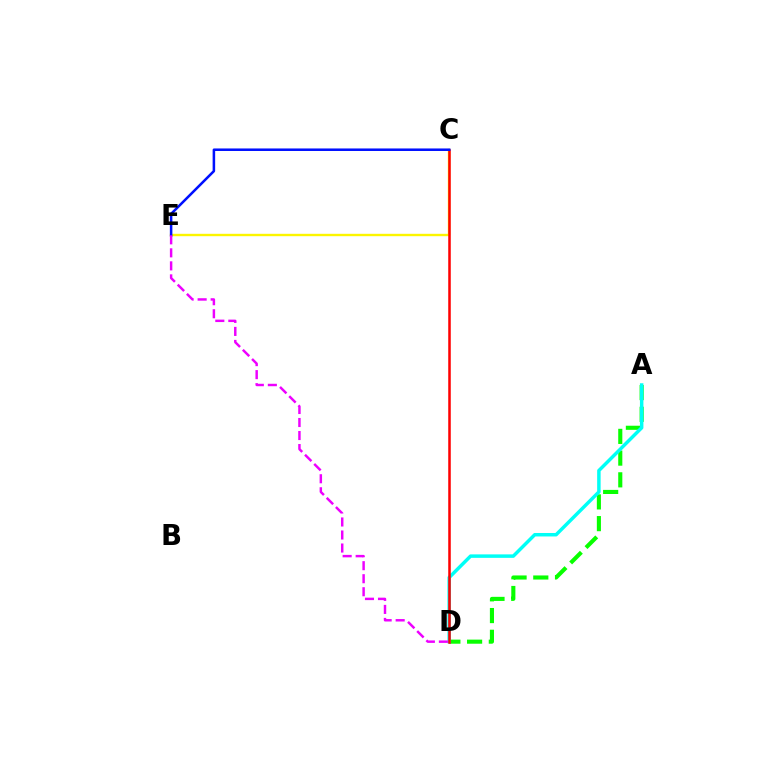{('A', 'D'): [{'color': '#08ff00', 'line_style': 'dashed', 'thickness': 2.95}, {'color': '#00fff6', 'line_style': 'solid', 'thickness': 2.5}], ('C', 'E'): [{'color': '#fcf500', 'line_style': 'solid', 'thickness': 1.71}, {'color': '#0010ff', 'line_style': 'solid', 'thickness': 1.82}], ('C', 'D'): [{'color': '#ff0000', 'line_style': 'solid', 'thickness': 1.82}], ('D', 'E'): [{'color': '#ee00ff', 'line_style': 'dashed', 'thickness': 1.77}]}